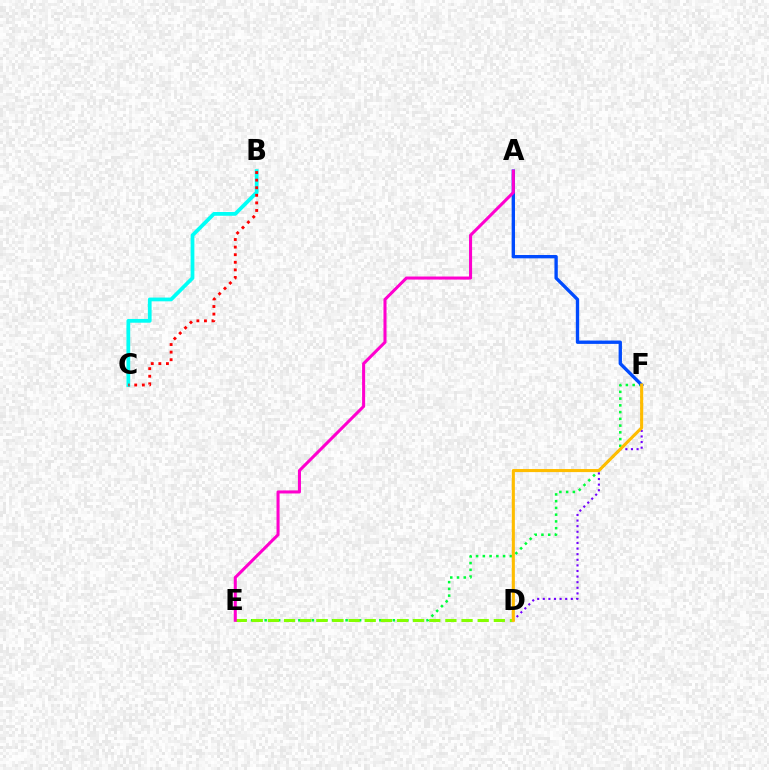{('B', 'C'): [{'color': '#00fff6', 'line_style': 'solid', 'thickness': 2.7}, {'color': '#ff0000', 'line_style': 'dotted', 'thickness': 2.06}], ('E', 'F'): [{'color': '#00ff39', 'line_style': 'dotted', 'thickness': 1.83}], ('D', 'F'): [{'color': '#7200ff', 'line_style': 'dotted', 'thickness': 1.52}, {'color': '#ffbd00', 'line_style': 'solid', 'thickness': 2.22}], ('D', 'E'): [{'color': '#84ff00', 'line_style': 'dashed', 'thickness': 2.19}], ('A', 'F'): [{'color': '#004bff', 'line_style': 'solid', 'thickness': 2.41}], ('A', 'E'): [{'color': '#ff00cf', 'line_style': 'solid', 'thickness': 2.2}]}